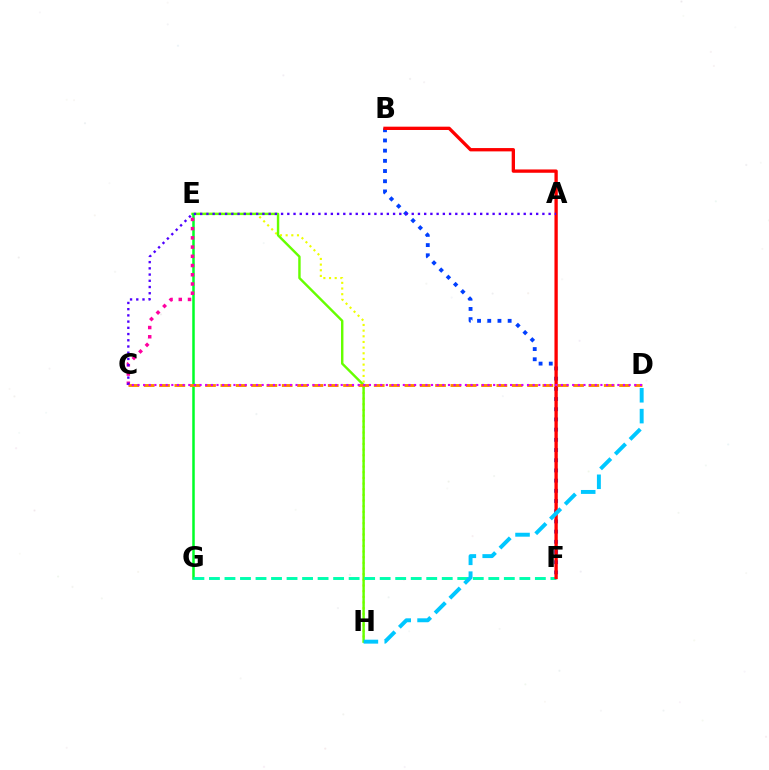{('E', 'H'): [{'color': '#eeff00', 'line_style': 'dotted', 'thickness': 1.54}, {'color': '#66ff00', 'line_style': 'solid', 'thickness': 1.75}], ('B', 'F'): [{'color': '#003fff', 'line_style': 'dotted', 'thickness': 2.77}, {'color': '#ff0000', 'line_style': 'solid', 'thickness': 2.39}], ('E', 'G'): [{'color': '#00ff27', 'line_style': 'solid', 'thickness': 1.81}], ('F', 'G'): [{'color': '#00ffaf', 'line_style': 'dashed', 'thickness': 2.11}], ('C', 'E'): [{'color': '#ff00a0', 'line_style': 'dotted', 'thickness': 2.51}], ('C', 'D'): [{'color': '#ff8800', 'line_style': 'dashed', 'thickness': 2.08}, {'color': '#d600ff', 'line_style': 'dotted', 'thickness': 1.53}], ('A', 'C'): [{'color': '#4f00ff', 'line_style': 'dotted', 'thickness': 1.69}], ('D', 'H'): [{'color': '#00c7ff', 'line_style': 'dashed', 'thickness': 2.83}]}